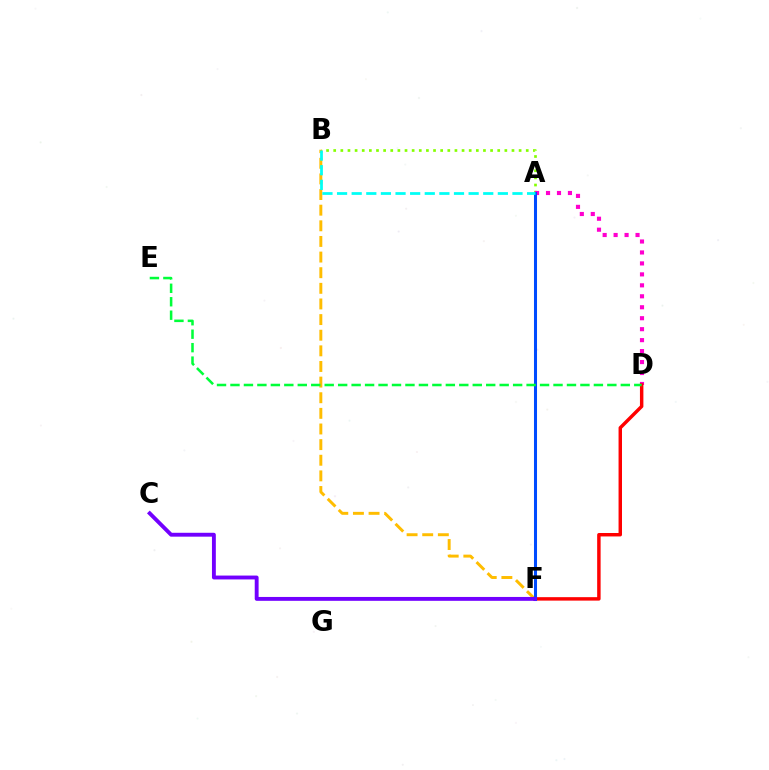{('B', 'F'): [{'color': '#ffbd00', 'line_style': 'dashed', 'thickness': 2.12}], ('A', 'B'): [{'color': '#84ff00', 'line_style': 'dotted', 'thickness': 1.94}, {'color': '#00fff6', 'line_style': 'dashed', 'thickness': 1.99}], ('A', 'D'): [{'color': '#ff00cf', 'line_style': 'dotted', 'thickness': 2.98}], ('D', 'F'): [{'color': '#ff0000', 'line_style': 'solid', 'thickness': 2.48}], ('A', 'F'): [{'color': '#004bff', 'line_style': 'solid', 'thickness': 2.19}], ('C', 'F'): [{'color': '#7200ff', 'line_style': 'solid', 'thickness': 2.79}], ('D', 'E'): [{'color': '#00ff39', 'line_style': 'dashed', 'thickness': 1.83}]}